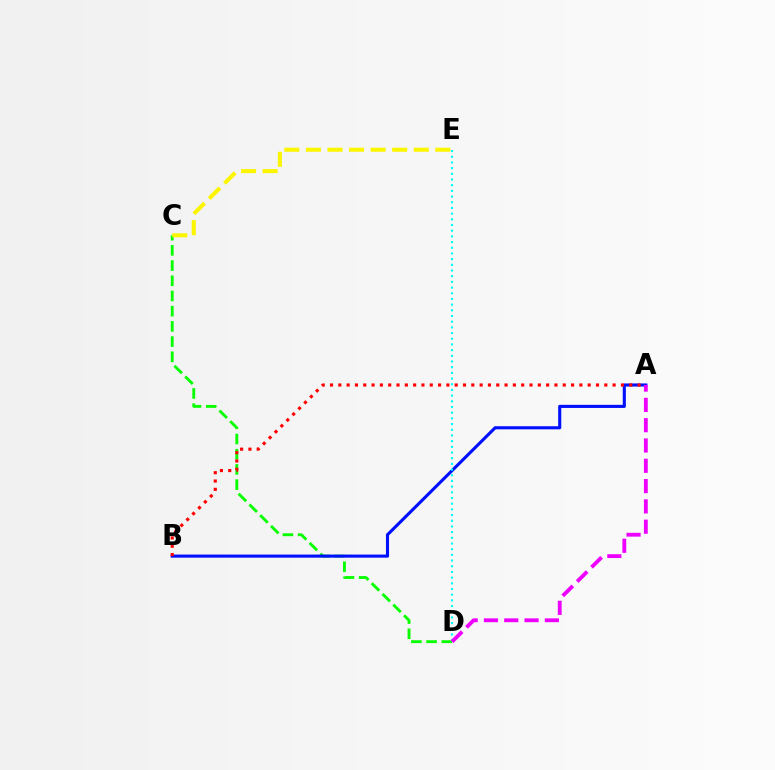{('C', 'D'): [{'color': '#08ff00', 'line_style': 'dashed', 'thickness': 2.07}], ('A', 'B'): [{'color': '#0010ff', 'line_style': 'solid', 'thickness': 2.23}, {'color': '#ff0000', 'line_style': 'dotted', 'thickness': 2.26}], ('D', 'E'): [{'color': '#00fff6', 'line_style': 'dotted', 'thickness': 1.55}], ('C', 'E'): [{'color': '#fcf500', 'line_style': 'dashed', 'thickness': 2.93}], ('A', 'D'): [{'color': '#ee00ff', 'line_style': 'dashed', 'thickness': 2.76}]}